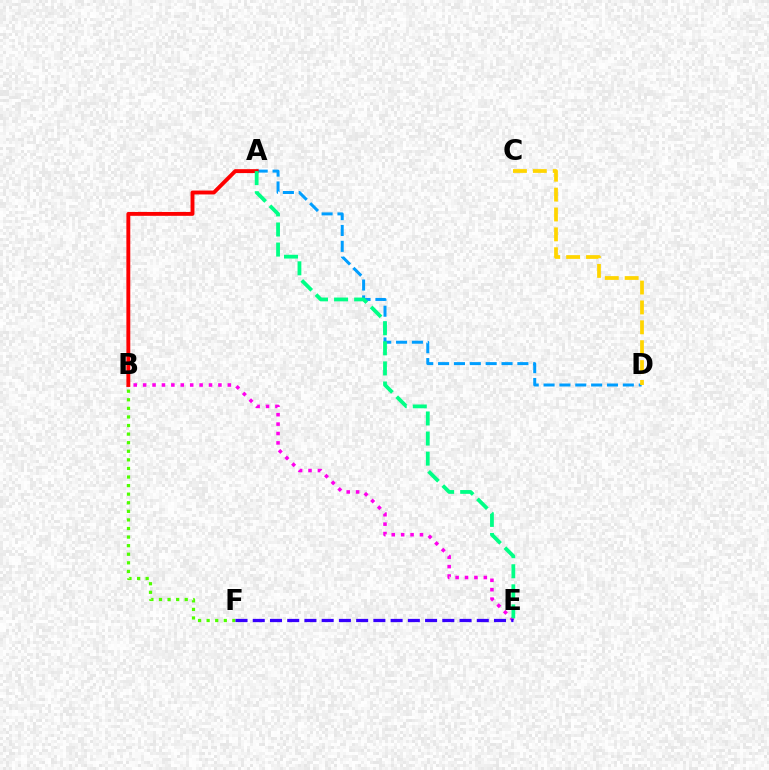{('A', 'D'): [{'color': '#009eff', 'line_style': 'dashed', 'thickness': 2.15}], ('B', 'F'): [{'color': '#4fff00', 'line_style': 'dotted', 'thickness': 2.33}], ('A', 'B'): [{'color': '#ff0000', 'line_style': 'solid', 'thickness': 2.8}], ('B', 'E'): [{'color': '#ff00ed', 'line_style': 'dotted', 'thickness': 2.56}], ('C', 'D'): [{'color': '#ffd500', 'line_style': 'dashed', 'thickness': 2.7}], ('E', 'F'): [{'color': '#3700ff', 'line_style': 'dashed', 'thickness': 2.34}], ('A', 'E'): [{'color': '#00ff86', 'line_style': 'dashed', 'thickness': 2.73}]}